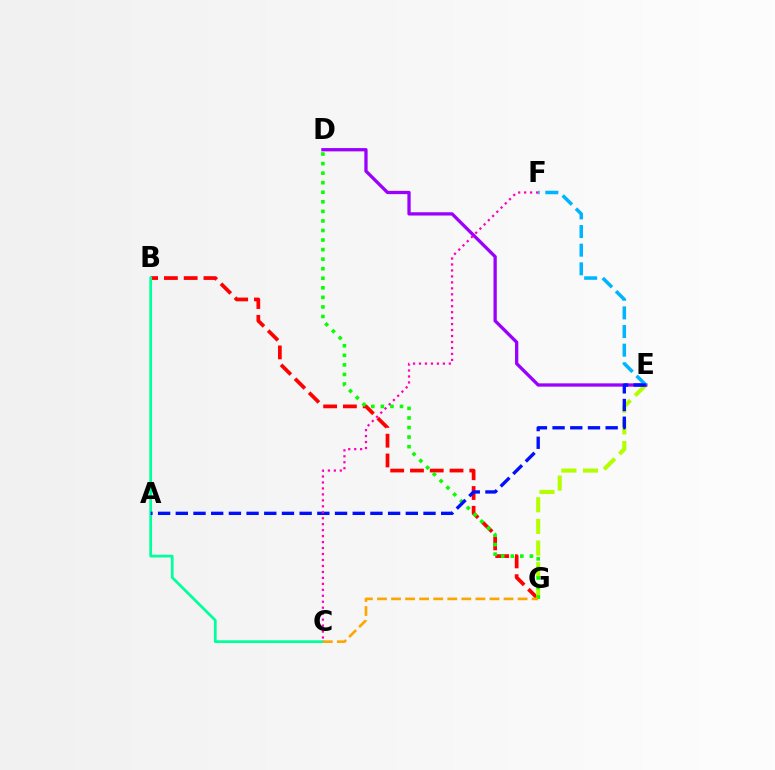{('B', 'G'): [{'color': '#ff0000', 'line_style': 'dashed', 'thickness': 2.69}], ('E', 'G'): [{'color': '#b3ff00', 'line_style': 'dashed', 'thickness': 2.94}], ('D', 'G'): [{'color': '#08ff00', 'line_style': 'dotted', 'thickness': 2.6}], ('D', 'E'): [{'color': '#9b00ff', 'line_style': 'solid', 'thickness': 2.37}], ('B', 'C'): [{'color': '#00ff9d', 'line_style': 'solid', 'thickness': 1.98}], ('E', 'F'): [{'color': '#00b5ff', 'line_style': 'dashed', 'thickness': 2.53}], ('C', 'G'): [{'color': '#ffa500', 'line_style': 'dashed', 'thickness': 1.91}], ('A', 'E'): [{'color': '#0010ff', 'line_style': 'dashed', 'thickness': 2.4}], ('C', 'F'): [{'color': '#ff00bd', 'line_style': 'dotted', 'thickness': 1.62}]}